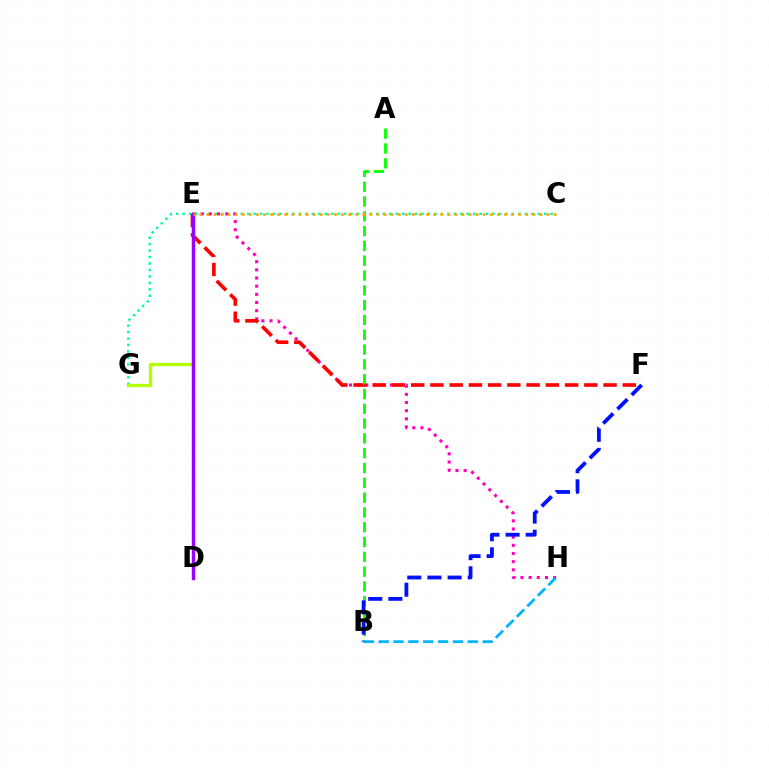{('C', 'G'): [{'color': '#00ff9d', 'line_style': 'dotted', 'thickness': 1.75}], ('E', 'H'): [{'color': '#ff00bd', 'line_style': 'dotted', 'thickness': 2.22}], ('E', 'G'): [{'color': '#b3ff00', 'line_style': 'solid', 'thickness': 2.39}], ('E', 'F'): [{'color': '#ff0000', 'line_style': 'dashed', 'thickness': 2.61}], ('A', 'B'): [{'color': '#08ff00', 'line_style': 'dashed', 'thickness': 2.01}], ('D', 'E'): [{'color': '#9b00ff', 'line_style': 'solid', 'thickness': 2.45}], ('C', 'E'): [{'color': '#ffa500', 'line_style': 'dotted', 'thickness': 1.93}], ('B', 'F'): [{'color': '#0010ff', 'line_style': 'dashed', 'thickness': 2.74}], ('B', 'H'): [{'color': '#00b5ff', 'line_style': 'dashed', 'thickness': 2.02}]}